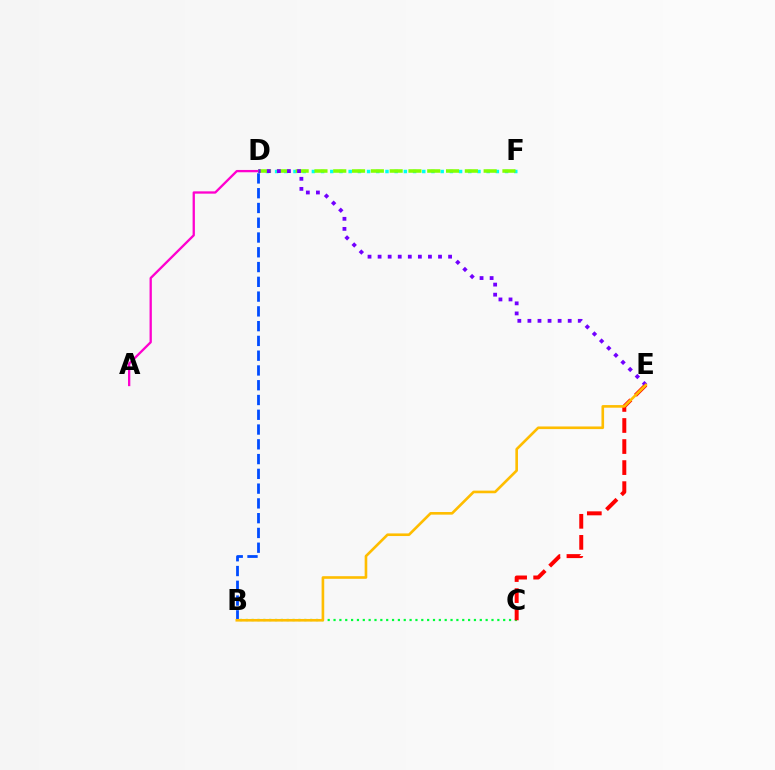{('A', 'D'): [{'color': '#ff00cf', 'line_style': 'solid', 'thickness': 1.66}], ('D', 'F'): [{'color': '#00fff6', 'line_style': 'dotted', 'thickness': 2.5}, {'color': '#84ff00', 'line_style': 'dashed', 'thickness': 2.55}], ('B', 'C'): [{'color': '#00ff39', 'line_style': 'dotted', 'thickness': 1.59}], ('B', 'D'): [{'color': '#004bff', 'line_style': 'dashed', 'thickness': 2.01}], ('C', 'E'): [{'color': '#ff0000', 'line_style': 'dashed', 'thickness': 2.86}], ('D', 'E'): [{'color': '#7200ff', 'line_style': 'dotted', 'thickness': 2.74}], ('B', 'E'): [{'color': '#ffbd00', 'line_style': 'solid', 'thickness': 1.89}]}